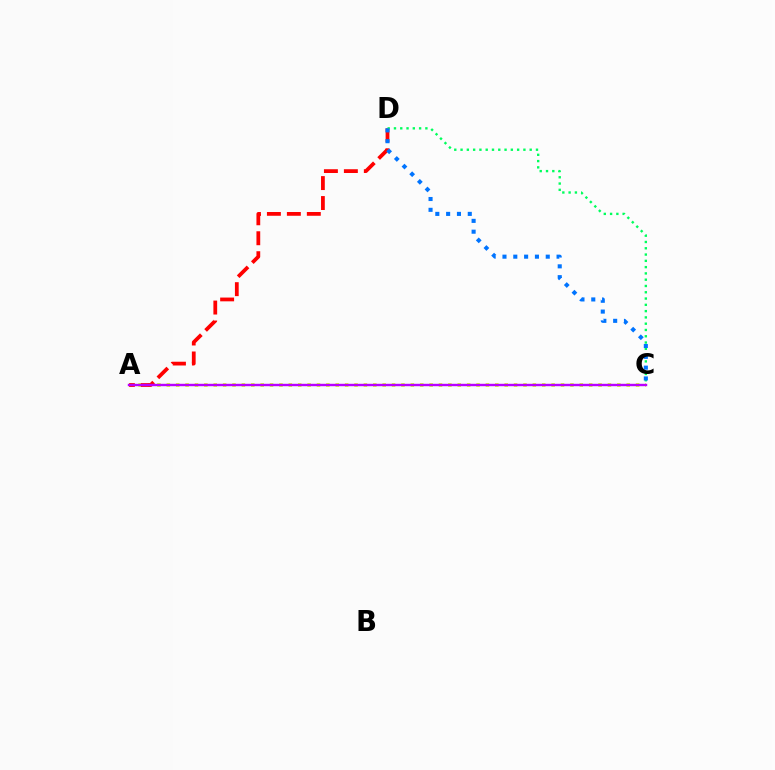{('A', 'C'): [{'color': '#d1ff00', 'line_style': 'dotted', 'thickness': 2.55}, {'color': '#b900ff', 'line_style': 'solid', 'thickness': 1.74}], ('A', 'D'): [{'color': '#ff0000', 'line_style': 'dashed', 'thickness': 2.71}], ('C', 'D'): [{'color': '#00ff5c', 'line_style': 'dotted', 'thickness': 1.71}, {'color': '#0074ff', 'line_style': 'dotted', 'thickness': 2.94}]}